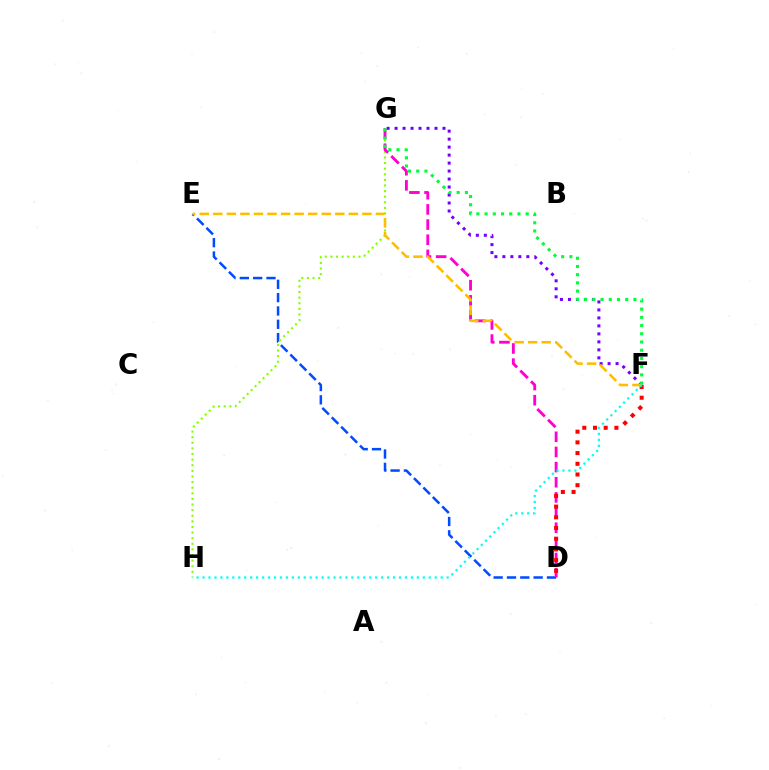{('D', 'E'): [{'color': '#004bff', 'line_style': 'dashed', 'thickness': 1.81}], ('G', 'H'): [{'color': '#84ff00', 'line_style': 'dotted', 'thickness': 1.52}], ('D', 'G'): [{'color': '#ff00cf', 'line_style': 'dashed', 'thickness': 2.06}], ('F', 'G'): [{'color': '#7200ff', 'line_style': 'dotted', 'thickness': 2.17}, {'color': '#00ff39', 'line_style': 'dotted', 'thickness': 2.23}], ('D', 'F'): [{'color': '#ff0000', 'line_style': 'dotted', 'thickness': 2.91}], ('E', 'F'): [{'color': '#ffbd00', 'line_style': 'dashed', 'thickness': 1.84}], ('F', 'H'): [{'color': '#00fff6', 'line_style': 'dotted', 'thickness': 1.62}]}